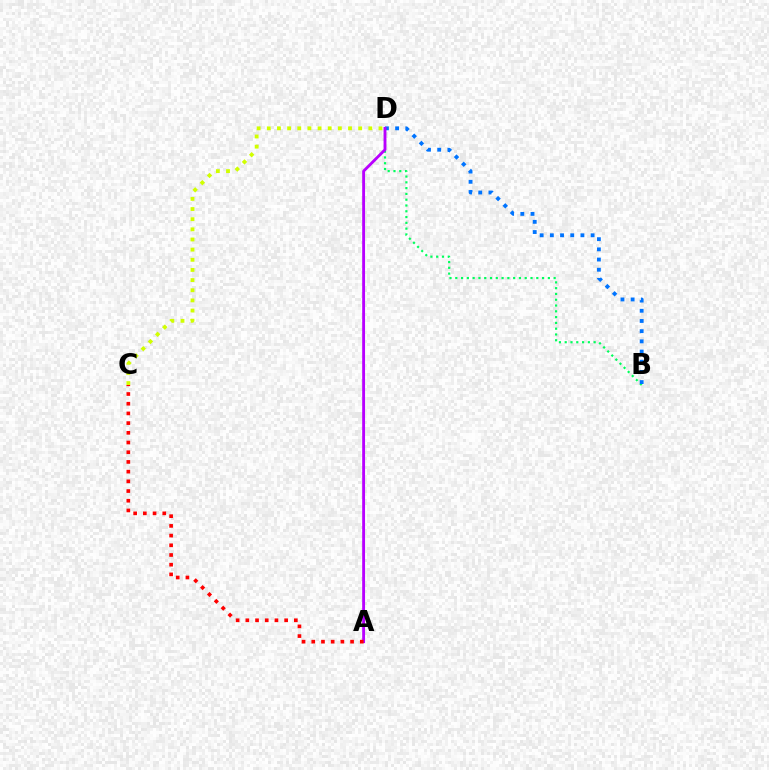{('B', 'D'): [{'color': '#00ff5c', 'line_style': 'dotted', 'thickness': 1.57}, {'color': '#0074ff', 'line_style': 'dotted', 'thickness': 2.77}], ('A', 'D'): [{'color': '#b900ff', 'line_style': 'solid', 'thickness': 2.06}], ('A', 'C'): [{'color': '#ff0000', 'line_style': 'dotted', 'thickness': 2.64}], ('C', 'D'): [{'color': '#d1ff00', 'line_style': 'dotted', 'thickness': 2.76}]}